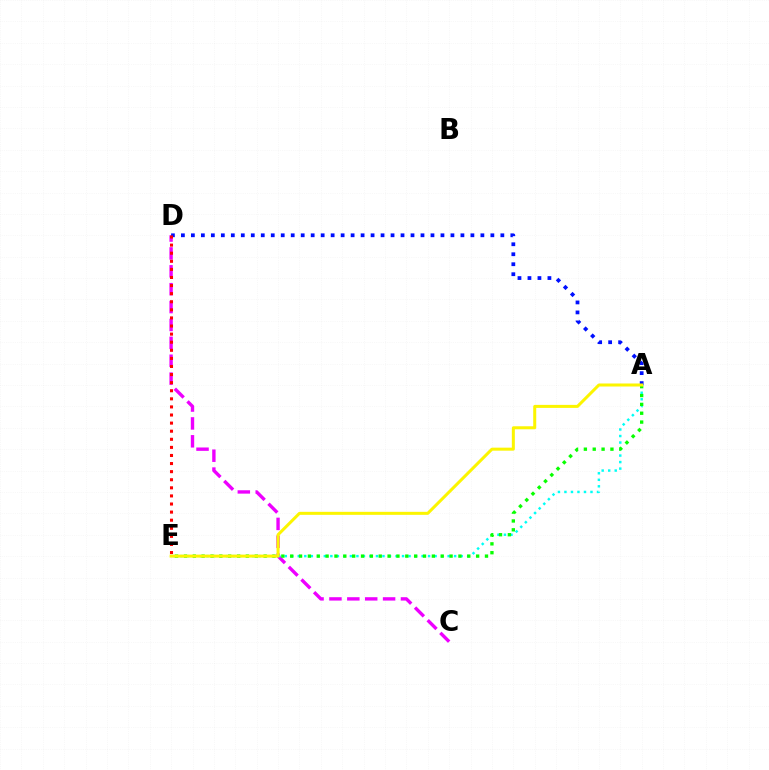{('C', 'D'): [{'color': '#ee00ff', 'line_style': 'dashed', 'thickness': 2.43}], ('A', 'E'): [{'color': '#00fff6', 'line_style': 'dotted', 'thickness': 1.77}, {'color': '#08ff00', 'line_style': 'dotted', 'thickness': 2.41}, {'color': '#fcf500', 'line_style': 'solid', 'thickness': 2.17}], ('A', 'D'): [{'color': '#0010ff', 'line_style': 'dotted', 'thickness': 2.71}], ('D', 'E'): [{'color': '#ff0000', 'line_style': 'dotted', 'thickness': 2.2}]}